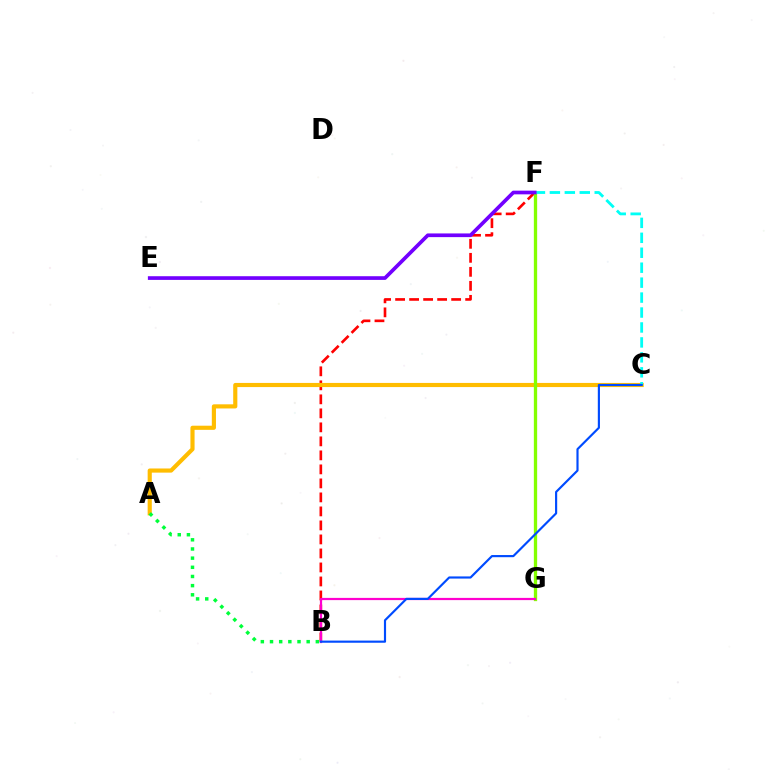{('B', 'F'): [{'color': '#ff0000', 'line_style': 'dashed', 'thickness': 1.9}], ('A', 'C'): [{'color': '#ffbd00', 'line_style': 'solid', 'thickness': 2.98}], ('A', 'B'): [{'color': '#00ff39', 'line_style': 'dotted', 'thickness': 2.49}], ('F', 'G'): [{'color': '#84ff00', 'line_style': 'solid', 'thickness': 2.38}], ('B', 'G'): [{'color': '#ff00cf', 'line_style': 'solid', 'thickness': 1.6}], ('C', 'F'): [{'color': '#00fff6', 'line_style': 'dashed', 'thickness': 2.03}], ('B', 'C'): [{'color': '#004bff', 'line_style': 'solid', 'thickness': 1.55}], ('E', 'F'): [{'color': '#7200ff', 'line_style': 'solid', 'thickness': 2.65}]}